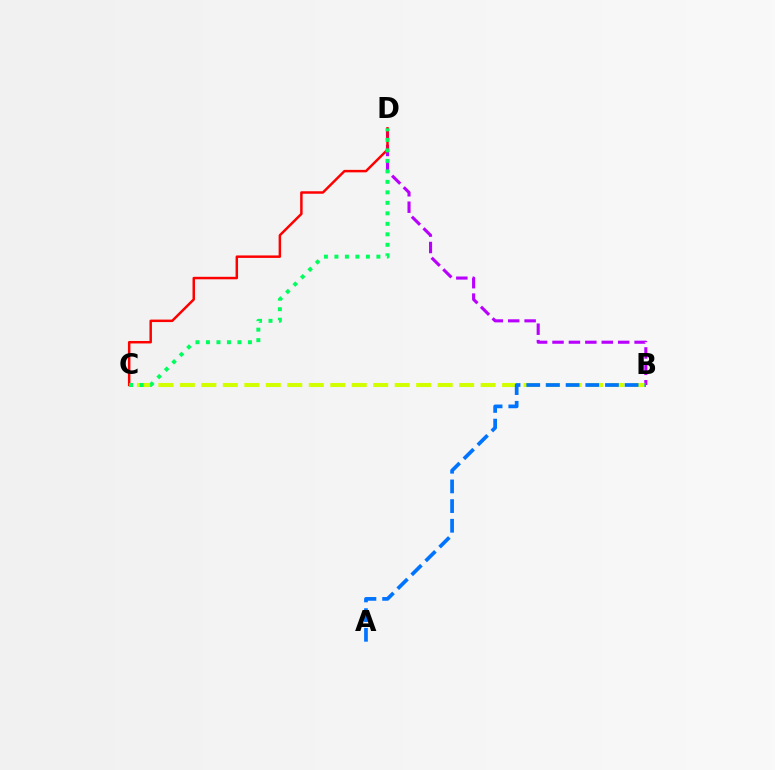{('B', 'D'): [{'color': '#b900ff', 'line_style': 'dashed', 'thickness': 2.23}], ('B', 'C'): [{'color': '#d1ff00', 'line_style': 'dashed', 'thickness': 2.92}], ('C', 'D'): [{'color': '#ff0000', 'line_style': 'solid', 'thickness': 1.79}, {'color': '#00ff5c', 'line_style': 'dotted', 'thickness': 2.85}], ('A', 'B'): [{'color': '#0074ff', 'line_style': 'dashed', 'thickness': 2.67}]}